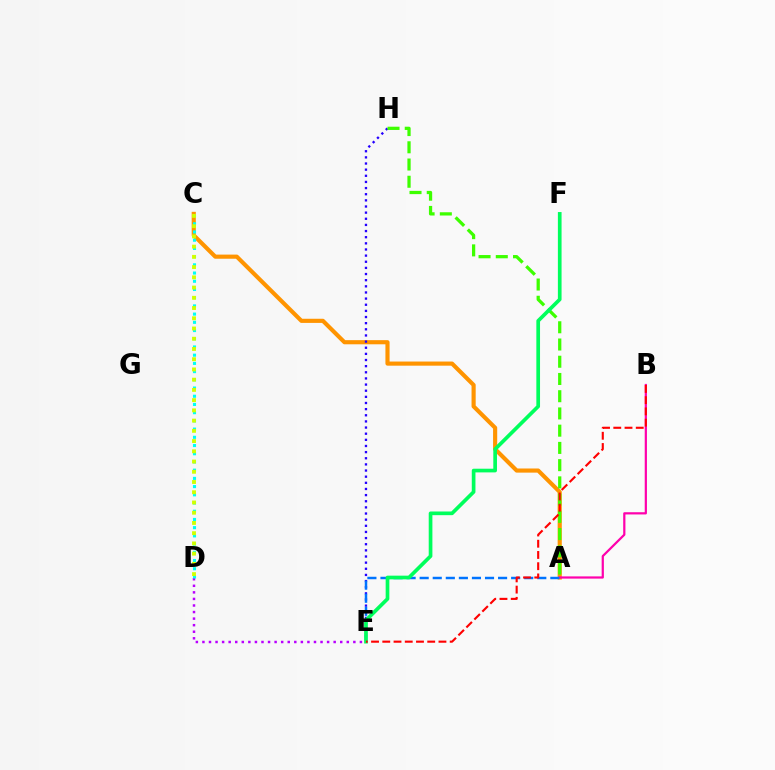{('A', 'C'): [{'color': '#ff9400', 'line_style': 'solid', 'thickness': 2.98}], ('A', 'B'): [{'color': '#ff00ac', 'line_style': 'solid', 'thickness': 1.6}], ('E', 'H'): [{'color': '#2500ff', 'line_style': 'dotted', 'thickness': 1.67}], ('A', 'E'): [{'color': '#0074ff', 'line_style': 'dashed', 'thickness': 1.78}], ('D', 'E'): [{'color': '#b900ff', 'line_style': 'dotted', 'thickness': 1.78}], ('C', 'D'): [{'color': '#00fff6', 'line_style': 'dotted', 'thickness': 2.23}, {'color': '#d1ff00', 'line_style': 'dotted', 'thickness': 2.78}], ('A', 'H'): [{'color': '#3dff00', 'line_style': 'dashed', 'thickness': 2.34}], ('E', 'F'): [{'color': '#00ff5c', 'line_style': 'solid', 'thickness': 2.65}], ('B', 'E'): [{'color': '#ff0000', 'line_style': 'dashed', 'thickness': 1.53}]}